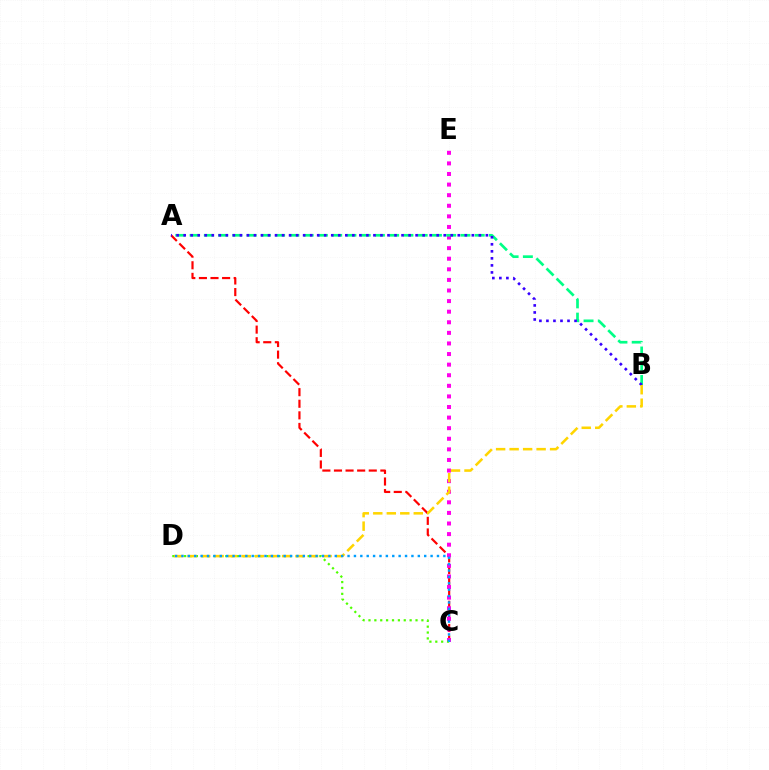{('A', 'C'): [{'color': '#ff0000', 'line_style': 'dashed', 'thickness': 1.58}], ('C', 'E'): [{'color': '#ff00ed', 'line_style': 'dotted', 'thickness': 2.88}], ('A', 'B'): [{'color': '#00ff86', 'line_style': 'dashed', 'thickness': 1.94}, {'color': '#3700ff', 'line_style': 'dotted', 'thickness': 1.91}], ('C', 'D'): [{'color': '#4fff00', 'line_style': 'dotted', 'thickness': 1.6}, {'color': '#009eff', 'line_style': 'dotted', 'thickness': 1.74}], ('B', 'D'): [{'color': '#ffd500', 'line_style': 'dashed', 'thickness': 1.83}]}